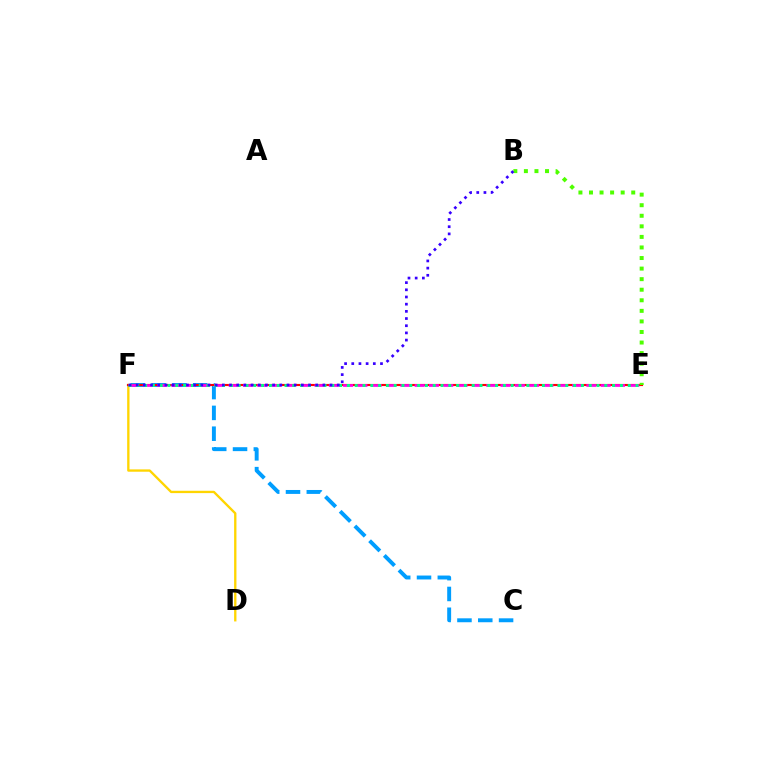{('C', 'F'): [{'color': '#009eff', 'line_style': 'dashed', 'thickness': 2.83}], ('D', 'F'): [{'color': '#ffd500', 'line_style': 'solid', 'thickness': 1.68}], ('E', 'F'): [{'color': '#ff0000', 'line_style': 'solid', 'thickness': 1.54}, {'color': '#ff00ed', 'line_style': 'dashed', 'thickness': 1.94}, {'color': '#00ff86', 'line_style': 'dotted', 'thickness': 2.12}], ('B', 'E'): [{'color': '#4fff00', 'line_style': 'dotted', 'thickness': 2.87}], ('B', 'F'): [{'color': '#3700ff', 'line_style': 'dotted', 'thickness': 1.95}]}